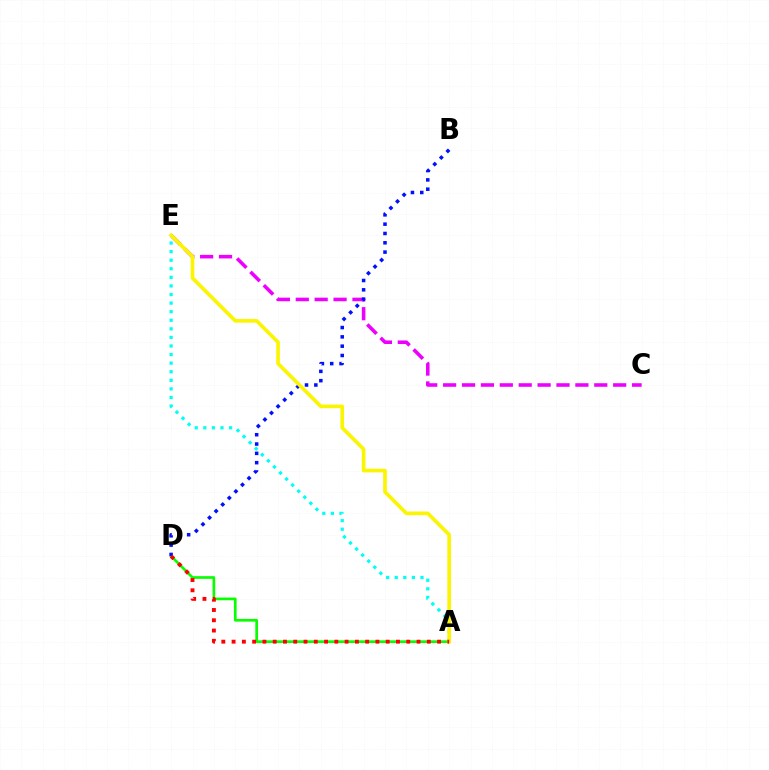{('A', 'D'): [{'color': '#08ff00', 'line_style': 'solid', 'thickness': 1.93}, {'color': '#ff0000', 'line_style': 'dotted', 'thickness': 2.79}], ('C', 'E'): [{'color': '#ee00ff', 'line_style': 'dashed', 'thickness': 2.57}], ('A', 'E'): [{'color': '#00fff6', 'line_style': 'dotted', 'thickness': 2.33}, {'color': '#fcf500', 'line_style': 'solid', 'thickness': 2.62}], ('B', 'D'): [{'color': '#0010ff', 'line_style': 'dotted', 'thickness': 2.53}]}